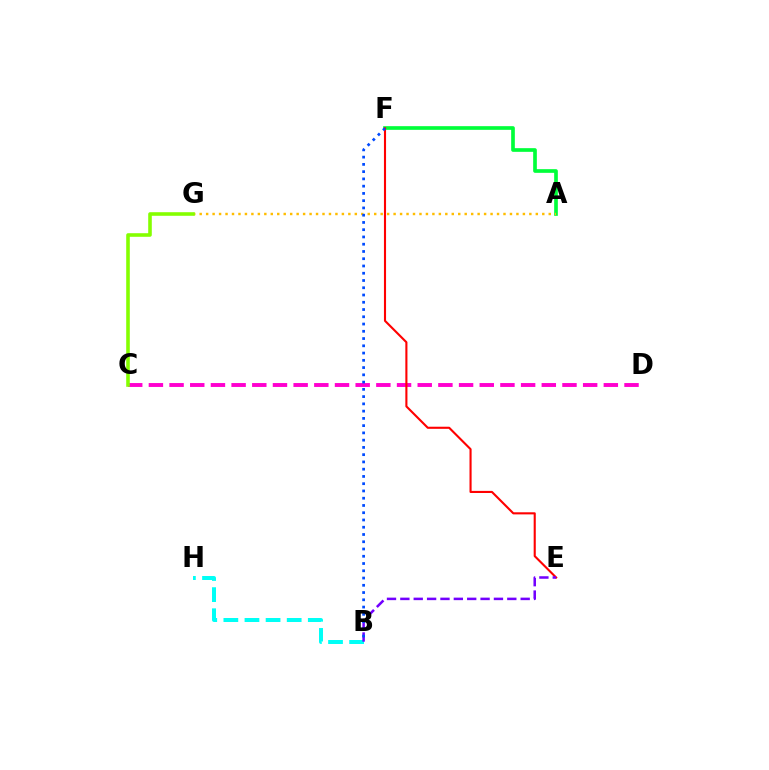{('C', 'D'): [{'color': '#ff00cf', 'line_style': 'dashed', 'thickness': 2.81}], ('A', 'F'): [{'color': '#00ff39', 'line_style': 'solid', 'thickness': 2.64}], ('E', 'F'): [{'color': '#ff0000', 'line_style': 'solid', 'thickness': 1.52}], ('A', 'G'): [{'color': '#ffbd00', 'line_style': 'dotted', 'thickness': 1.76}], ('C', 'G'): [{'color': '#84ff00', 'line_style': 'solid', 'thickness': 2.58}], ('B', 'H'): [{'color': '#00fff6', 'line_style': 'dashed', 'thickness': 2.87}], ('B', 'E'): [{'color': '#7200ff', 'line_style': 'dashed', 'thickness': 1.82}], ('B', 'F'): [{'color': '#004bff', 'line_style': 'dotted', 'thickness': 1.97}]}